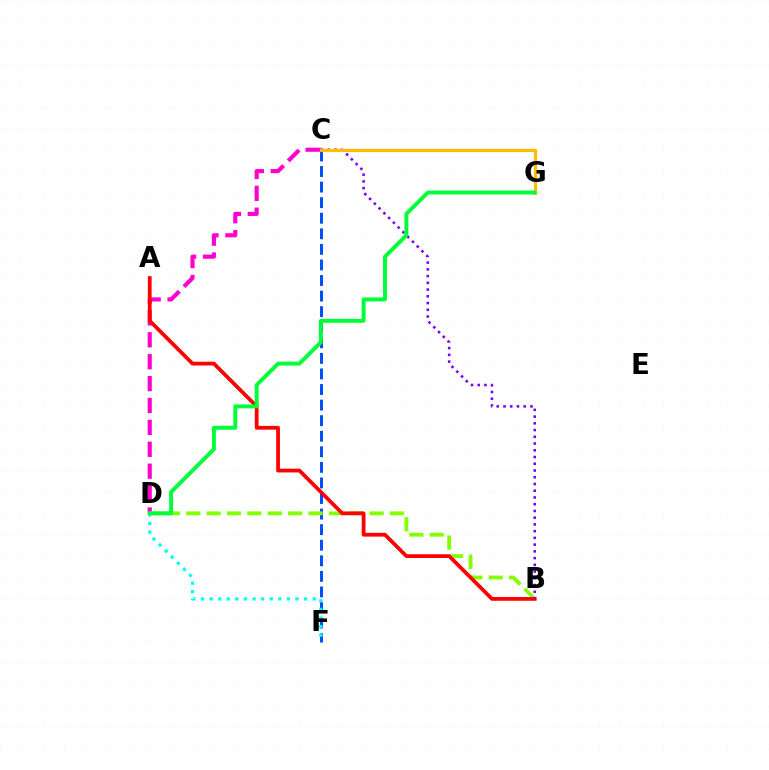{('C', 'F'): [{'color': '#004bff', 'line_style': 'dashed', 'thickness': 2.12}], ('D', 'F'): [{'color': '#00fff6', 'line_style': 'dotted', 'thickness': 2.33}], ('C', 'D'): [{'color': '#ff00cf', 'line_style': 'dashed', 'thickness': 2.97}], ('B', 'D'): [{'color': '#84ff00', 'line_style': 'dashed', 'thickness': 2.77}], ('A', 'B'): [{'color': '#ff0000', 'line_style': 'solid', 'thickness': 2.71}], ('B', 'C'): [{'color': '#7200ff', 'line_style': 'dotted', 'thickness': 1.83}], ('C', 'G'): [{'color': '#ffbd00', 'line_style': 'solid', 'thickness': 2.33}], ('D', 'G'): [{'color': '#00ff39', 'line_style': 'solid', 'thickness': 2.83}]}